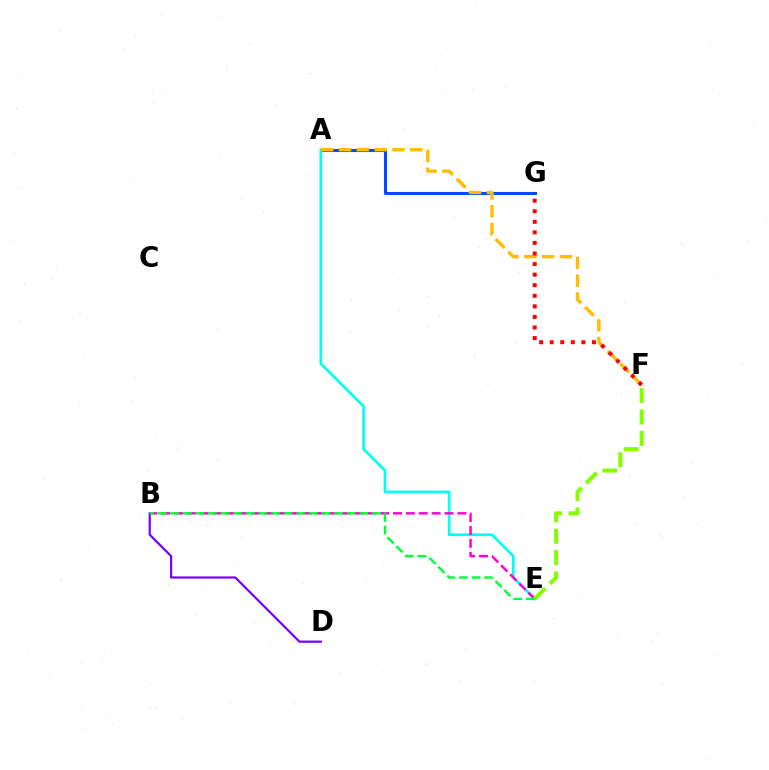{('B', 'D'): [{'color': '#7200ff', 'line_style': 'solid', 'thickness': 1.58}], ('A', 'G'): [{'color': '#004bff', 'line_style': 'solid', 'thickness': 2.21}], ('A', 'E'): [{'color': '#00fff6', 'line_style': 'solid', 'thickness': 1.93}], ('B', 'E'): [{'color': '#ff00cf', 'line_style': 'dashed', 'thickness': 1.75}, {'color': '#00ff39', 'line_style': 'dashed', 'thickness': 1.71}], ('A', 'F'): [{'color': '#ffbd00', 'line_style': 'dashed', 'thickness': 2.42}], ('F', 'G'): [{'color': '#ff0000', 'line_style': 'dotted', 'thickness': 2.87}], ('E', 'F'): [{'color': '#84ff00', 'line_style': 'dashed', 'thickness': 2.9}]}